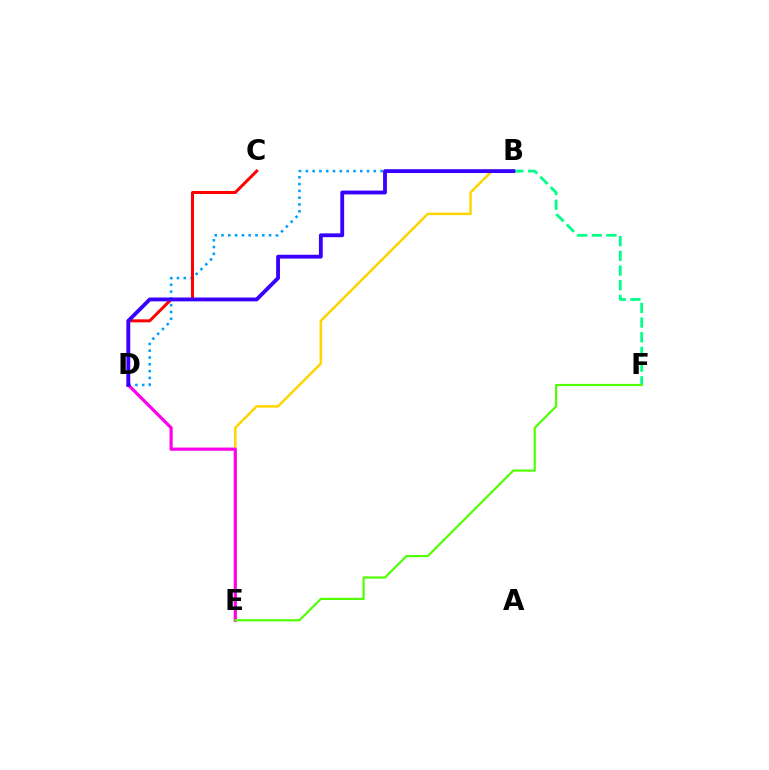{('B', 'F'): [{'color': '#00ff86', 'line_style': 'dashed', 'thickness': 1.99}], ('B', 'D'): [{'color': '#009eff', 'line_style': 'dotted', 'thickness': 1.85}, {'color': '#3700ff', 'line_style': 'solid', 'thickness': 2.75}], ('C', 'D'): [{'color': '#ff0000', 'line_style': 'solid', 'thickness': 2.16}], ('B', 'E'): [{'color': '#ffd500', 'line_style': 'solid', 'thickness': 1.8}], ('D', 'E'): [{'color': '#ff00ed', 'line_style': 'solid', 'thickness': 2.31}], ('E', 'F'): [{'color': '#4fff00', 'line_style': 'solid', 'thickness': 1.56}]}